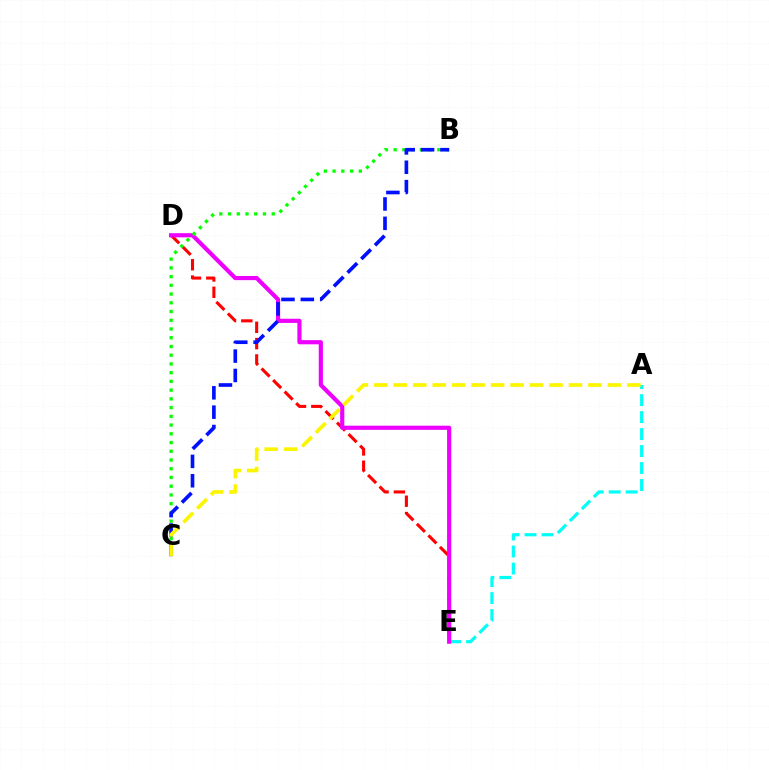{('D', 'E'): [{'color': '#ff0000', 'line_style': 'dashed', 'thickness': 2.22}, {'color': '#ee00ff', 'line_style': 'solid', 'thickness': 3.0}], ('A', 'E'): [{'color': '#00fff6', 'line_style': 'dashed', 'thickness': 2.31}], ('B', 'C'): [{'color': '#08ff00', 'line_style': 'dotted', 'thickness': 2.37}, {'color': '#0010ff', 'line_style': 'dashed', 'thickness': 2.63}], ('A', 'C'): [{'color': '#fcf500', 'line_style': 'dashed', 'thickness': 2.64}]}